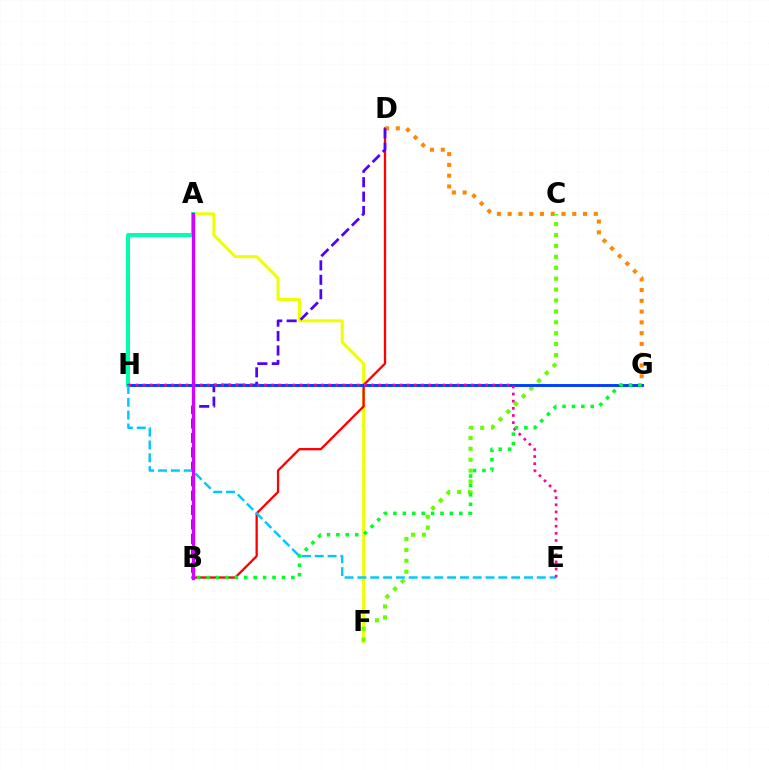{('A', 'F'): [{'color': '#eeff00', 'line_style': 'solid', 'thickness': 2.16}], ('B', 'D'): [{'color': '#ff0000', 'line_style': 'solid', 'thickness': 1.66}, {'color': '#4f00ff', 'line_style': 'dashed', 'thickness': 1.96}], ('D', 'G'): [{'color': '#ff8800', 'line_style': 'dotted', 'thickness': 2.93}], ('C', 'F'): [{'color': '#66ff00', 'line_style': 'dotted', 'thickness': 2.96}], ('A', 'H'): [{'color': '#00ffaf', 'line_style': 'solid', 'thickness': 2.86}], ('G', 'H'): [{'color': '#003fff', 'line_style': 'solid', 'thickness': 2.1}], ('E', 'H'): [{'color': '#00c7ff', 'line_style': 'dashed', 'thickness': 1.74}, {'color': '#ff00a0', 'line_style': 'dotted', 'thickness': 1.94}], ('B', 'G'): [{'color': '#00ff27', 'line_style': 'dotted', 'thickness': 2.56}], ('A', 'B'): [{'color': '#d600ff', 'line_style': 'solid', 'thickness': 2.36}]}